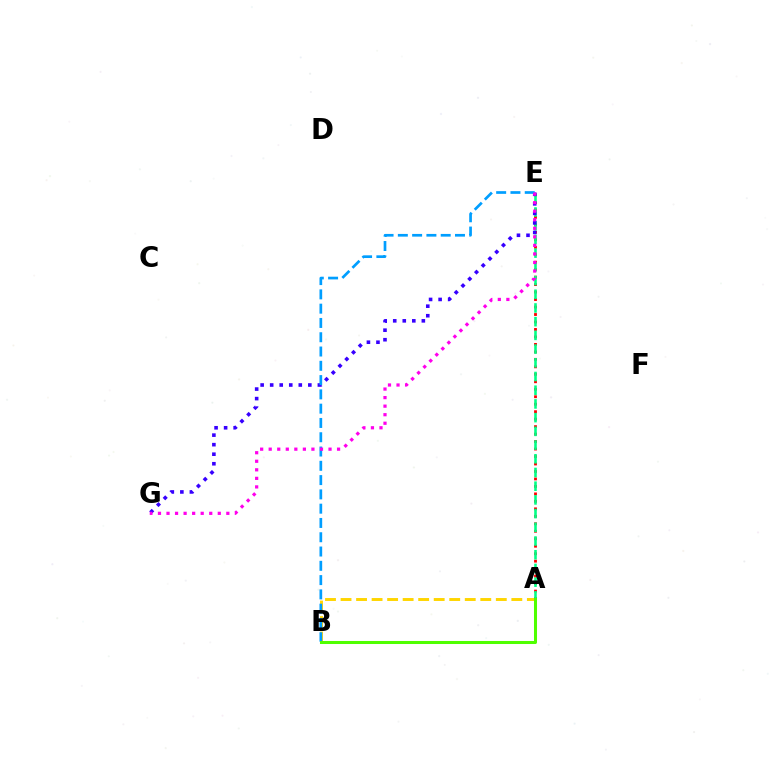{('A', 'E'): [{'color': '#ff0000', 'line_style': 'dotted', 'thickness': 2.03}, {'color': '#00ff86', 'line_style': 'dashed', 'thickness': 1.86}], ('A', 'B'): [{'color': '#ffd500', 'line_style': 'dashed', 'thickness': 2.11}, {'color': '#4fff00', 'line_style': 'solid', 'thickness': 2.18}], ('E', 'G'): [{'color': '#3700ff', 'line_style': 'dotted', 'thickness': 2.59}, {'color': '#ff00ed', 'line_style': 'dotted', 'thickness': 2.32}], ('B', 'E'): [{'color': '#009eff', 'line_style': 'dashed', 'thickness': 1.94}]}